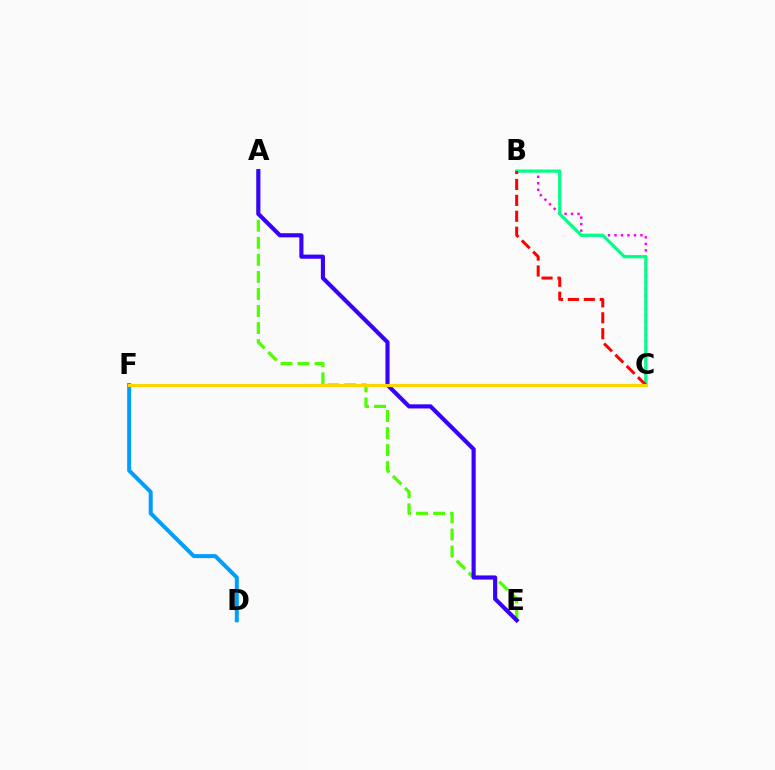{('A', 'E'): [{'color': '#4fff00', 'line_style': 'dashed', 'thickness': 2.32}, {'color': '#3700ff', 'line_style': 'solid', 'thickness': 2.97}], ('B', 'C'): [{'color': '#ff00ed', 'line_style': 'dotted', 'thickness': 1.76}, {'color': '#00ff86', 'line_style': 'solid', 'thickness': 2.3}, {'color': '#ff0000', 'line_style': 'dashed', 'thickness': 2.16}], ('D', 'F'): [{'color': '#009eff', 'line_style': 'solid', 'thickness': 2.88}], ('C', 'F'): [{'color': '#ffd500', 'line_style': 'solid', 'thickness': 2.26}]}